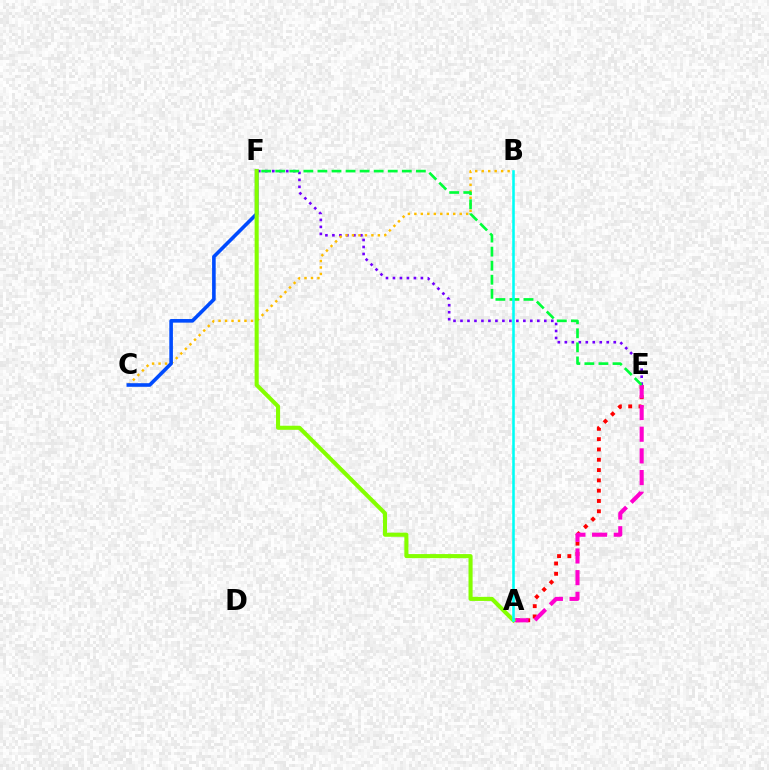{('E', 'F'): [{'color': '#7200ff', 'line_style': 'dotted', 'thickness': 1.9}, {'color': '#00ff39', 'line_style': 'dashed', 'thickness': 1.91}], ('A', 'E'): [{'color': '#ff0000', 'line_style': 'dotted', 'thickness': 2.8}, {'color': '#ff00cf', 'line_style': 'dashed', 'thickness': 2.94}], ('B', 'C'): [{'color': '#ffbd00', 'line_style': 'dotted', 'thickness': 1.76}], ('C', 'F'): [{'color': '#004bff', 'line_style': 'solid', 'thickness': 2.6}], ('A', 'F'): [{'color': '#84ff00', 'line_style': 'solid', 'thickness': 2.94}], ('A', 'B'): [{'color': '#00fff6', 'line_style': 'solid', 'thickness': 1.85}]}